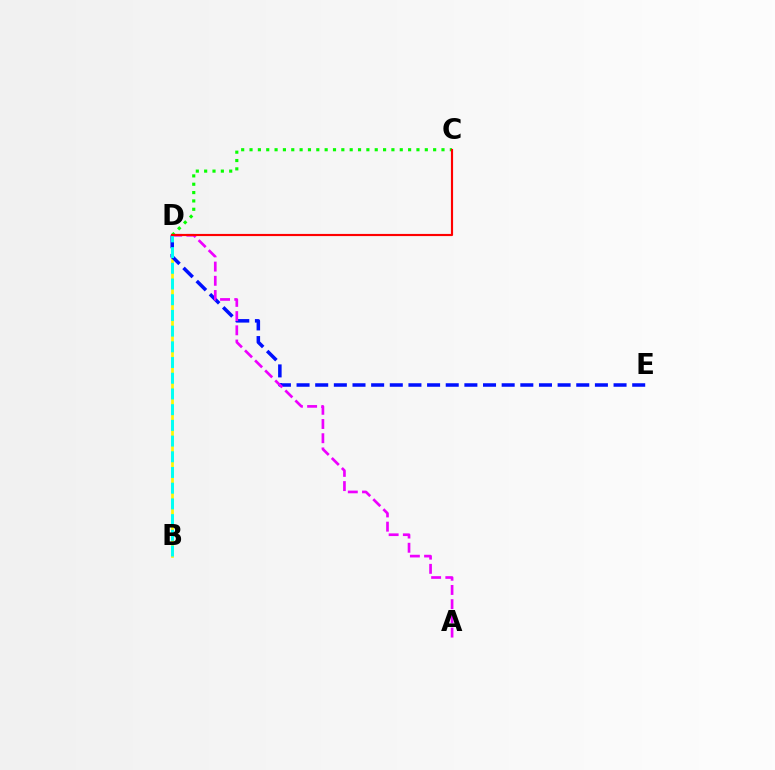{('C', 'D'): [{'color': '#08ff00', 'line_style': 'dotted', 'thickness': 2.27}, {'color': '#ff0000', 'line_style': 'solid', 'thickness': 1.54}], ('B', 'D'): [{'color': '#fcf500', 'line_style': 'solid', 'thickness': 1.94}, {'color': '#00fff6', 'line_style': 'dashed', 'thickness': 2.13}], ('D', 'E'): [{'color': '#0010ff', 'line_style': 'dashed', 'thickness': 2.53}], ('A', 'D'): [{'color': '#ee00ff', 'line_style': 'dashed', 'thickness': 1.93}]}